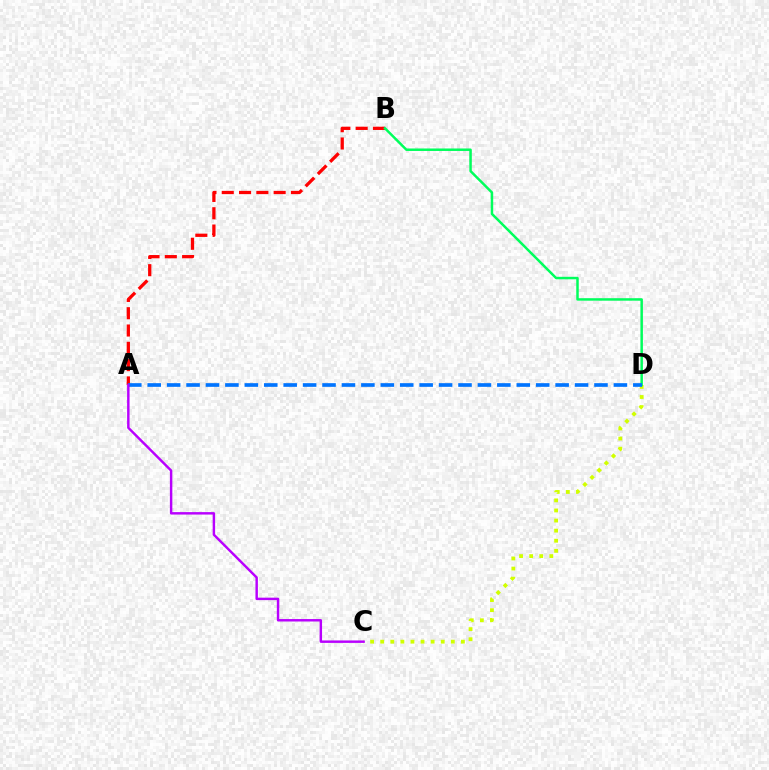{('C', 'D'): [{'color': '#d1ff00', 'line_style': 'dotted', 'thickness': 2.74}], ('A', 'B'): [{'color': '#ff0000', 'line_style': 'dashed', 'thickness': 2.35}], ('B', 'D'): [{'color': '#00ff5c', 'line_style': 'solid', 'thickness': 1.79}], ('A', 'D'): [{'color': '#0074ff', 'line_style': 'dashed', 'thickness': 2.64}], ('A', 'C'): [{'color': '#b900ff', 'line_style': 'solid', 'thickness': 1.76}]}